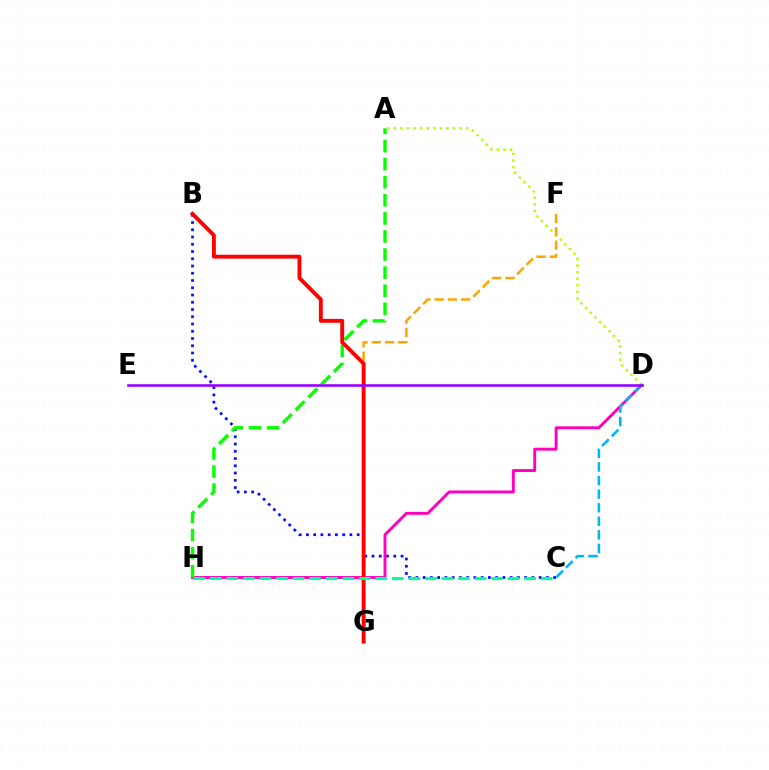{('B', 'C'): [{'color': '#0010ff', 'line_style': 'dotted', 'thickness': 1.97}], ('D', 'H'): [{'color': '#ff00bd', 'line_style': 'solid', 'thickness': 2.1}], ('A', 'H'): [{'color': '#08ff00', 'line_style': 'dashed', 'thickness': 2.46}], ('A', 'D'): [{'color': '#b3ff00', 'line_style': 'dotted', 'thickness': 1.79}], ('F', 'G'): [{'color': '#ffa500', 'line_style': 'dashed', 'thickness': 1.81}], ('B', 'G'): [{'color': '#ff0000', 'line_style': 'solid', 'thickness': 2.8}], ('C', 'H'): [{'color': '#00ff9d', 'line_style': 'dashed', 'thickness': 2.25}], ('C', 'D'): [{'color': '#00b5ff', 'line_style': 'dashed', 'thickness': 1.84}], ('D', 'E'): [{'color': '#9b00ff', 'line_style': 'solid', 'thickness': 1.87}]}